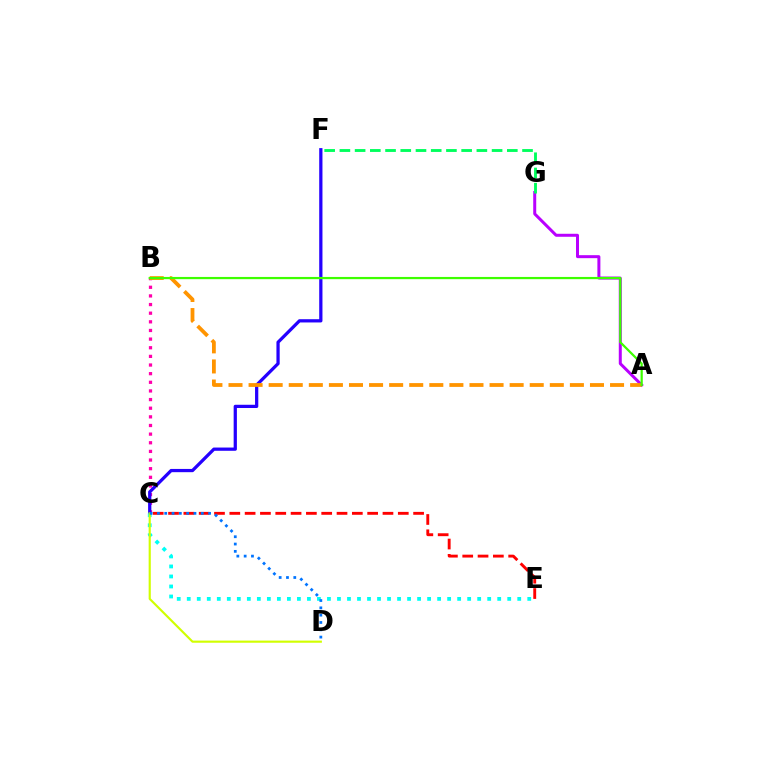{('B', 'C'): [{'color': '#ff00ac', 'line_style': 'dotted', 'thickness': 2.35}], ('C', 'F'): [{'color': '#2500ff', 'line_style': 'solid', 'thickness': 2.34}], ('A', 'G'): [{'color': '#b900ff', 'line_style': 'solid', 'thickness': 2.16}], ('F', 'G'): [{'color': '#00ff5c', 'line_style': 'dashed', 'thickness': 2.07}], ('A', 'B'): [{'color': '#ff9400', 'line_style': 'dashed', 'thickness': 2.73}, {'color': '#3dff00', 'line_style': 'solid', 'thickness': 1.6}], ('C', 'E'): [{'color': '#00fff6', 'line_style': 'dotted', 'thickness': 2.72}, {'color': '#ff0000', 'line_style': 'dashed', 'thickness': 2.08}], ('C', 'D'): [{'color': '#d1ff00', 'line_style': 'solid', 'thickness': 1.55}, {'color': '#0074ff', 'line_style': 'dotted', 'thickness': 1.99}]}